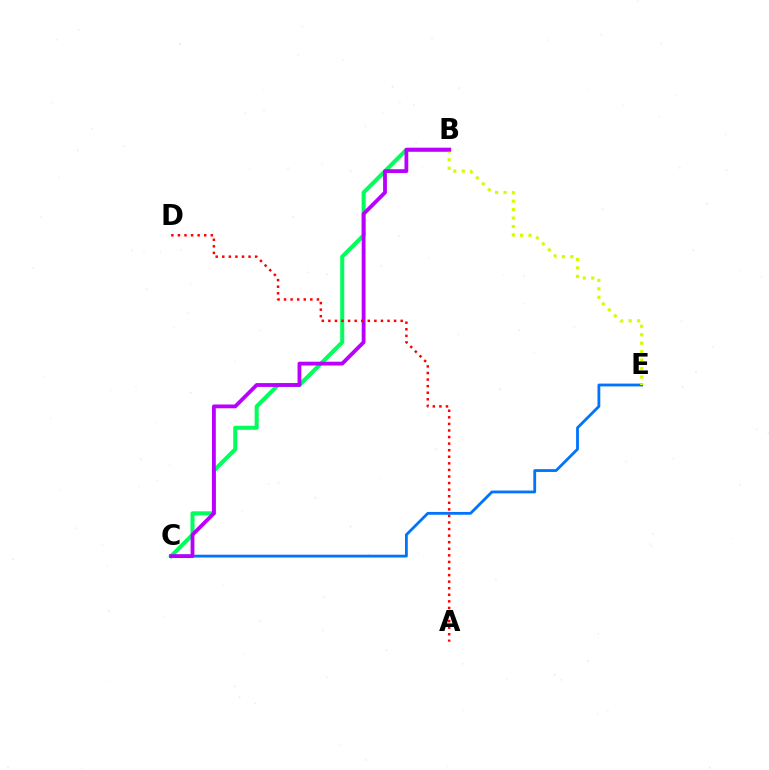{('B', 'C'): [{'color': '#00ff5c', 'line_style': 'solid', 'thickness': 2.91}, {'color': '#b900ff', 'line_style': 'solid', 'thickness': 2.74}], ('C', 'E'): [{'color': '#0074ff', 'line_style': 'solid', 'thickness': 2.02}], ('B', 'E'): [{'color': '#d1ff00', 'line_style': 'dotted', 'thickness': 2.3}], ('A', 'D'): [{'color': '#ff0000', 'line_style': 'dotted', 'thickness': 1.79}]}